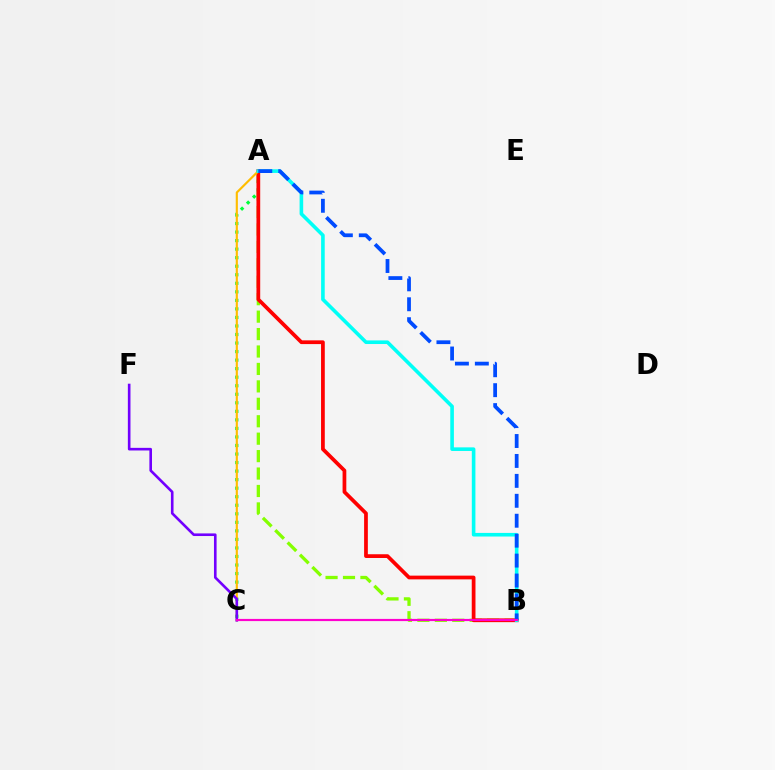{('A', 'B'): [{'color': '#84ff00', 'line_style': 'dashed', 'thickness': 2.37}, {'color': '#ff0000', 'line_style': 'solid', 'thickness': 2.69}, {'color': '#00fff6', 'line_style': 'solid', 'thickness': 2.6}, {'color': '#004bff', 'line_style': 'dashed', 'thickness': 2.71}], ('A', 'C'): [{'color': '#00ff39', 'line_style': 'dotted', 'thickness': 2.32}, {'color': '#ffbd00', 'line_style': 'solid', 'thickness': 1.55}], ('C', 'F'): [{'color': '#7200ff', 'line_style': 'solid', 'thickness': 1.89}], ('B', 'C'): [{'color': '#ff00cf', 'line_style': 'solid', 'thickness': 1.57}]}